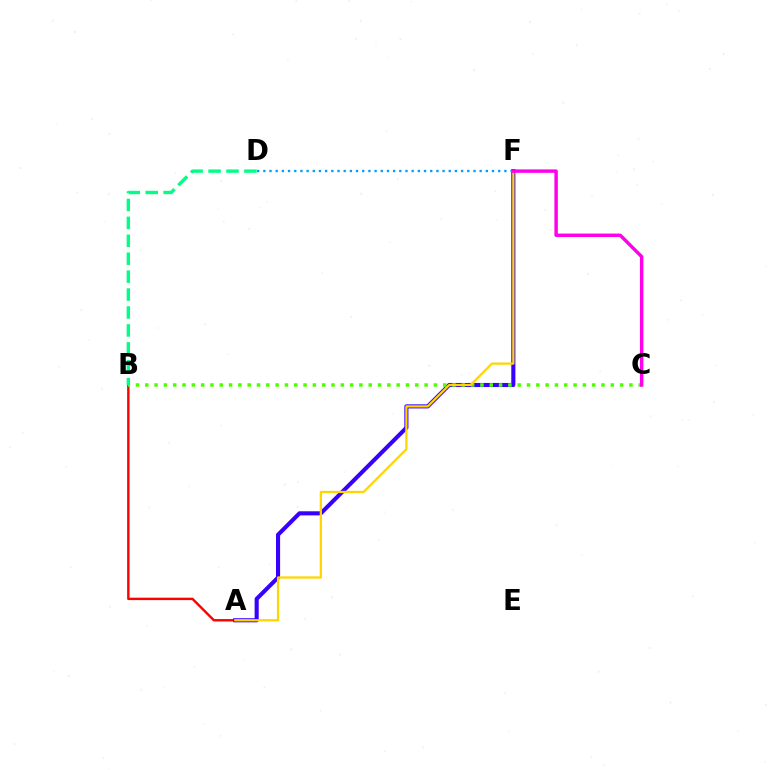{('A', 'B'): [{'color': '#ff0000', 'line_style': 'solid', 'thickness': 1.74}], ('A', 'F'): [{'color': '#3700ff', 'line_style': 'solid', 'thickness': 2.95}, {'color': '#ffd500', 'line_style': 'solid', 'thickness': 1.63}], ('B', 'C'): [{'color': '#4fff00', 'line_style': 'dotted', 'thickness': 2.53}], ('D', 'F'): [{'color': '#009eff', 'line_style': 'dotted', 'thickness': 1.68}], ('B', 'D'): [{'color': '#00ff86', 'line_style': 'dashed', 'thickness': 2.43}], ('C', 'F'): [{'color': '#ff00ed', 'line_style': 'solid', 'thickness': 2.47}]}